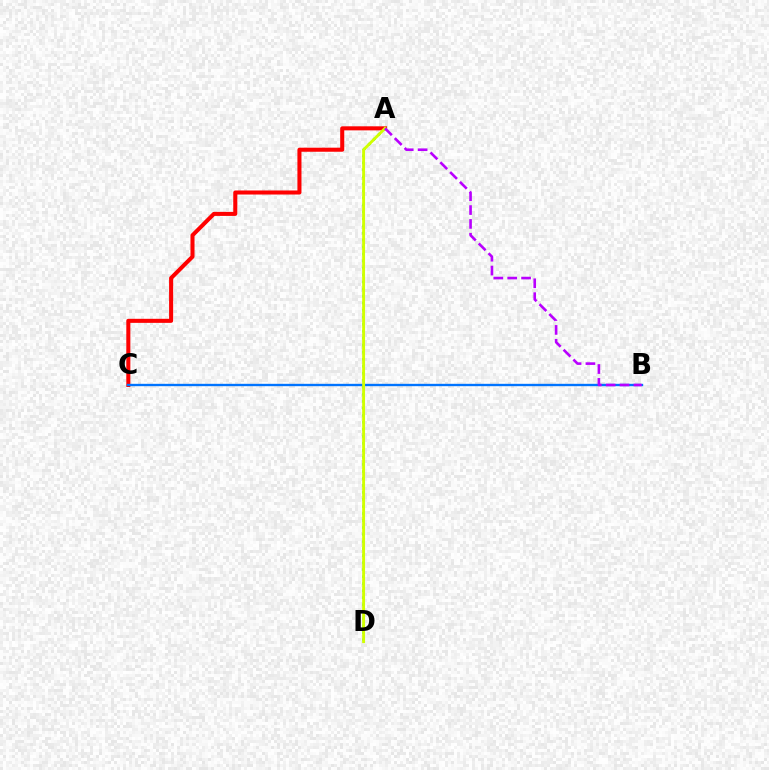{('A', 'D'): [{'color': '#00ff5c', 'line_style': 'dotted', 'thickness': 1.91}, {'color': '#d1ff00', 'line_style': 'solid', 'thickness': 2.07}], ('A', 'C'): [{'color': '#ff0000', 'line_style': 'solid', 'thickness': 2.92}], ('B', 'C'): [{'color': '#0074ff', 'line_style': 'solid', 'thickness': 1.7}], ('A', 'B'): [{'color': '#b900ff', 'line_style': 'dashed', 'thickness': 1.88}]}